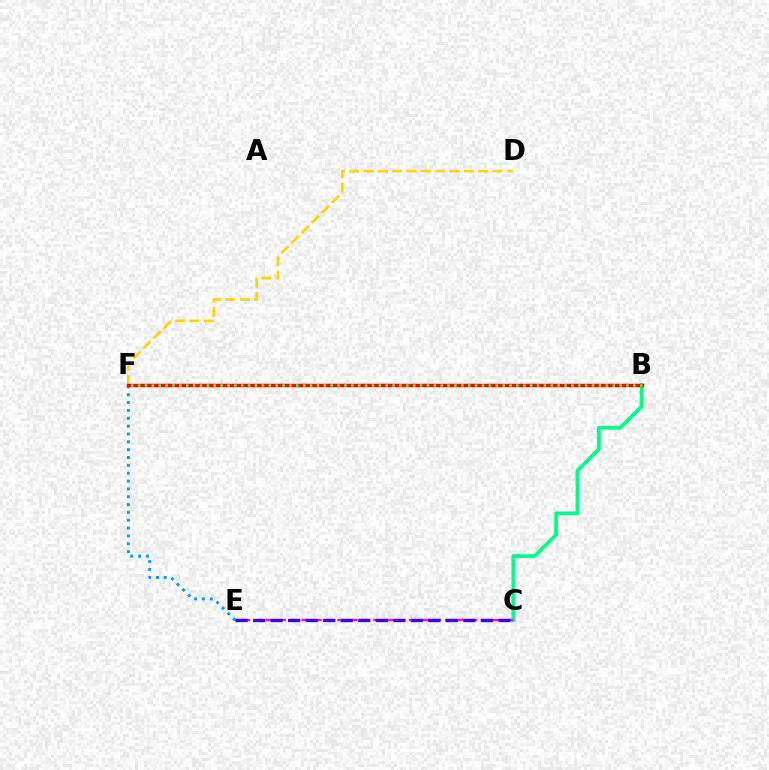{('B', 'C'): [{'color': '#00ff86', 'line_style': 'solid', 'thickness': 2.71}], ('C', 'E'): [{'color': '#ff00ed', 'line_style': 'dashed', 'thickness': 1.62}, {'color': '#3700ff', 'line_style': 'dashed', 'thickness': 2.38}], ('D', 'F'): [{'color': '#ffd500', 'line_style': 'dashed', 'thickness': 1.95}], ('E', 'F'): [{'color': '#009eff', 'line_style': 'dotted', 'thickness': 2.13}], ('B', 'F'): [{'color': '#ff0000', 'line_style': 'solid', 'thickness': 2.5}, {'color': '#4fff00', 'line_style': 'dotted', 'thickness': 1.87}]}